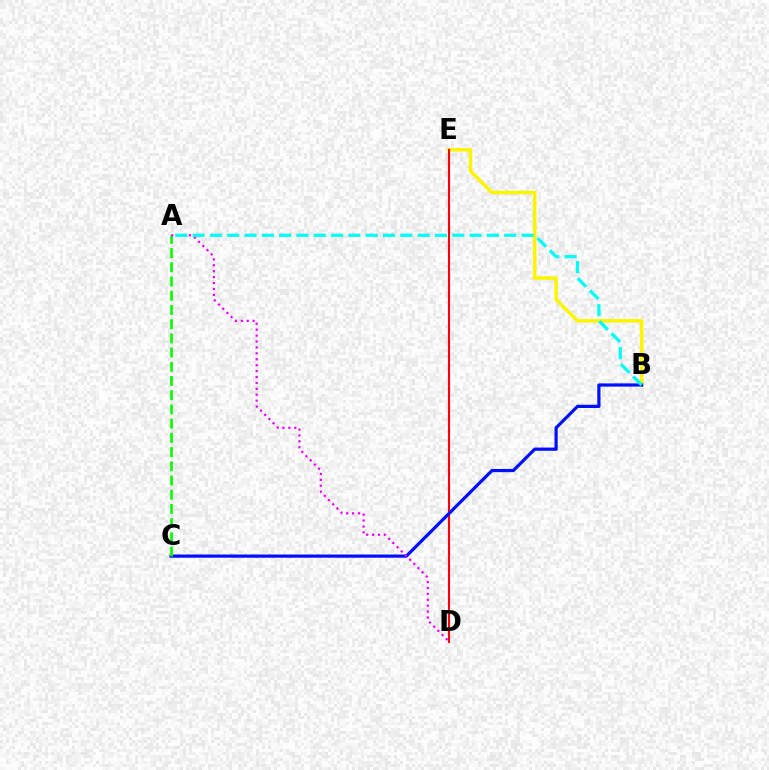{('B', 'E'): [{'color': '#fcf500', 'line_style': 'solid', 'thickness': 2.52}], ('D', 'E'): [{'color': '#ff0000', 'line_style': 'solid', 'thickness': 1.52}], ('B', 'C'): [{'color': '#0010ff', 'line_style': 'solid', 'thickness': 2.31}], ('A', 'C'): [{'color': '#08ff00', 'line_style': 'dashed', 'thickness': 1.93}], ('A', 'D'): [{'color': '#ee00ff', 'line_style': 'dotted', 'thickness': 1.61}], ('A', 'B'): [{'color': '#00fff6', 'line_style': 'dashed', 'thickness': 2.35}]}